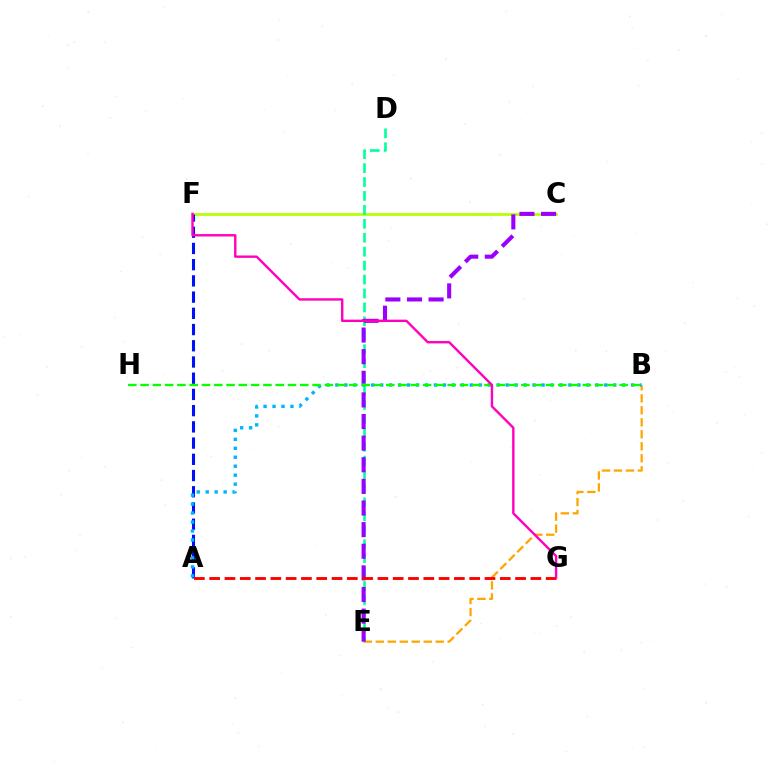{('C', 'F'): [{'color': '#b3ff00', 'line_style': 'solid', 'thickness': 1.93}], ('A', 'F'): [{'color': '#0010ff', 'line_style': 'dashed', 'thickness': 2.2}], ('D', 'E'): [{'color': '#00ff9d', 'line_style': 'dashed', 'thickness': 1.89}], ('B', 'E'): [{'color': '#ffa500', 'line_style': 'dashed', 'thickness': 1.63}], ('C', 'E'): [{'color': '#9b00ff', 'line_style': 'dashed', 'thickness': 2.94}], ('A', 'B'): [{'color': '#00b5ff', 'line_style': 'dotted', 'thickness': 2.44}], ('B', 'H'): [{'color': '#08ff00', 'line_style': 'dashed', 'thickness': 1.67}], ('A', 'G'): [{'color': '#ff0000', 'line_style': 'dashed', 'thickness': 2.08}], ('F', 'G'): [{'color': '#ff00bd', 'line_style': 'solid', 'thickness': 1.72}]}